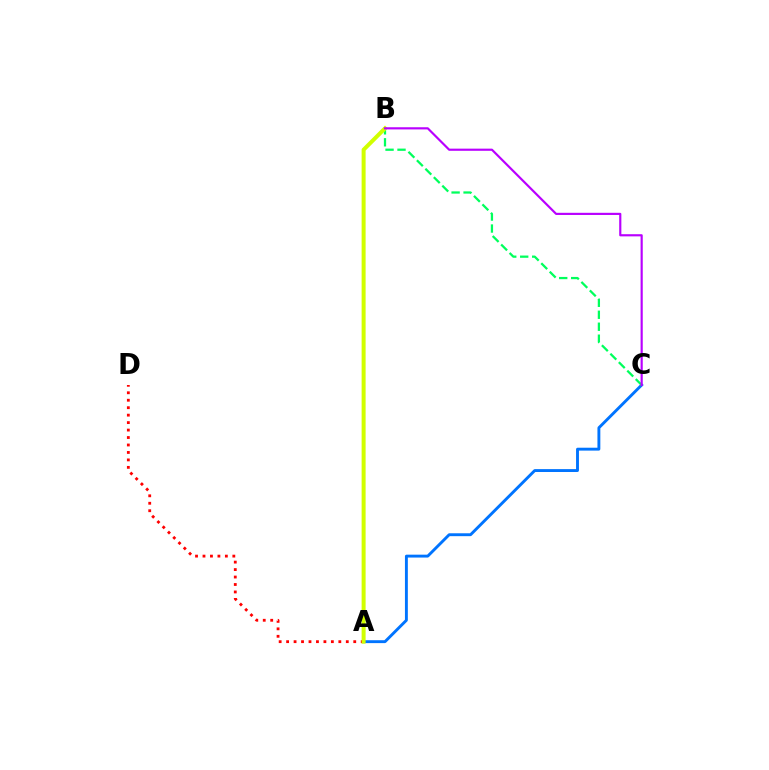{('A', 'C'): [{'color': '#0074ff', 'line_style': 'solid', 'thickness': 2.08}], ('A', 'D'): [{'color': '#ff0000', 'line_style': 'dotted', 'thickness': 2.03}], ('B', 'C'): [{'color': '#00ff5c', 'line_style': 'dashed', 'thickness': 1.63}, {'color': '#b900ff', 'line_style': 'solid', 'thickness': 1.56}], ('A', 'B'): [{'color': '#d1ff00', 'line_style': 'solid', 'thickness': 2.88}]}